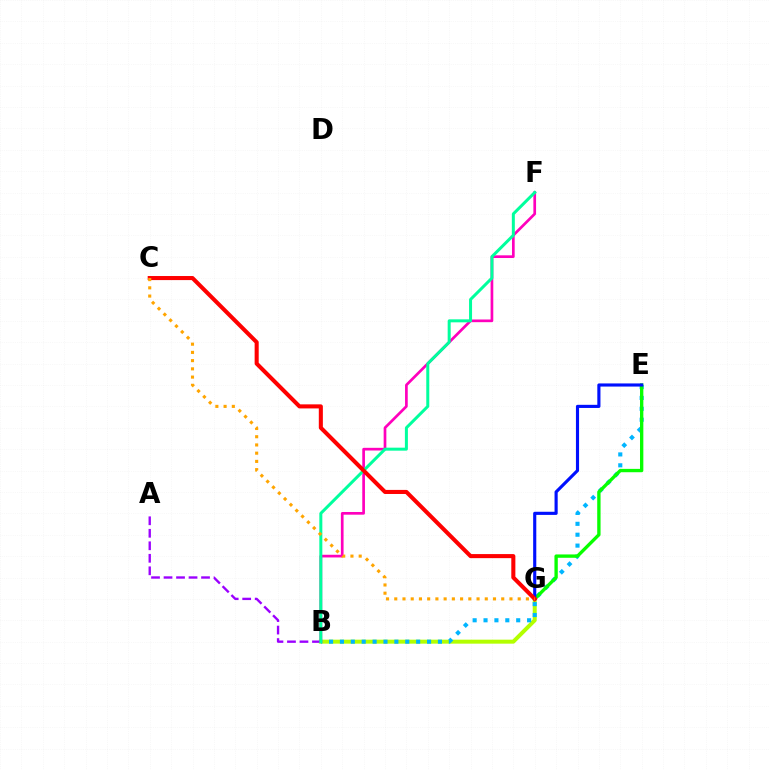{('B', 'G'): [{'color': '#b3ff00', 'line_style': 'solid', 'thickness': 2.87}], ('B', 'E'): [{'color': '#00b5ff', 'line_style': 'dotted', 'thickness': 2.96}], ('E', 'G'): [{'color': '#08ff00', 'line_style': 'solid', 'thickness': 2.41}, {'color': '#0010ff', 'line_style': 'solid', 'thickness': 2.26}], ('B', 'F'): [{'color': '#ff00bd', 'line_style': 'solid', 'thickness': 1.94}, {'color': '#00ff9d', 'line_style': 'solid', 'thickness': 2.16}], ('A', 'B'): [{'color': '#9b00ff', 'line_style': 'dashed', 'thickness': 1.7}], ('C', 'G'): [{'color': '#ff0000', 'line_style': 'solid', 'thickness': 2.93}, {'color': '#ffa500', 'line_style': 'dotted', 'thickness': 2.24}]}